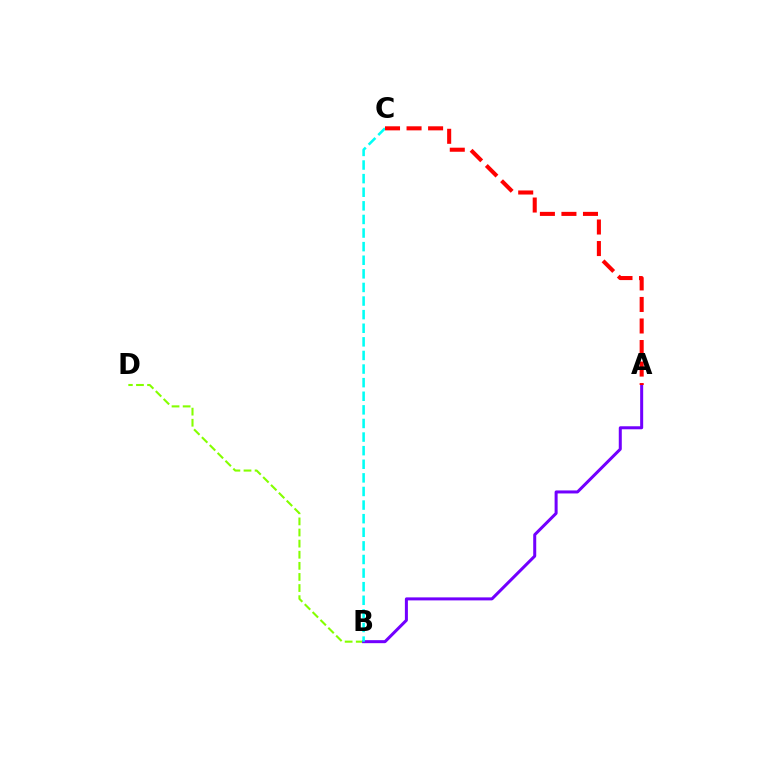{('B', 'D'): [{'color': '#84ff00', 'line_style': 'dashed', 'thickness': 1.51}], ('A', 'B'): [{'color': '#7200ff', 'line_style': 'solid', 'thickness': 2.17}], ('B', 'C'): [{'color': '#00fff6', 'line_style': 'dashed', 'thickness': 1.85}], ('A', 'C'): [{'color': '#ff0000', 'line_style': 'dashed', 'thickness': 2.93}]}